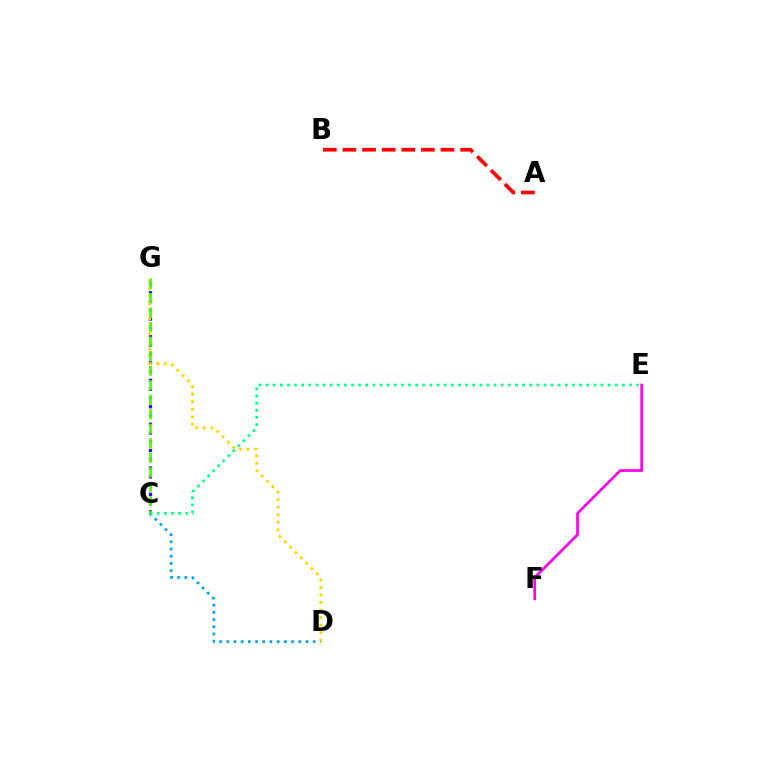{('A', 'B'): [{'color': '#ff0000', 'line_style': 'dashed', 'thickness': 2.67}], ('C', 'D'): [{'color': '#009eff', 'line_style': 'dotted', 'thickness': 1.96}], ('C', 'G'): [{'color': '#3700ff', 'line_style': 'dotted', 'thickness': 2.38}, {'color': '#4fff00', 'line_style': 'dashed', 'thickness': 1.97}], ('D', 'G'): [{'color': '#ffd500', 'line_style': 'dotted', 'thickness': 2.05}], ('E', 'F'): [{'color': '#ff00ed', 'line_style': 'solid', 'thickness': 1.95}], ('C', 'E'): [{'color': '#00ff86', 'line_style': 'dotted', 'thickness': 1.94}]}